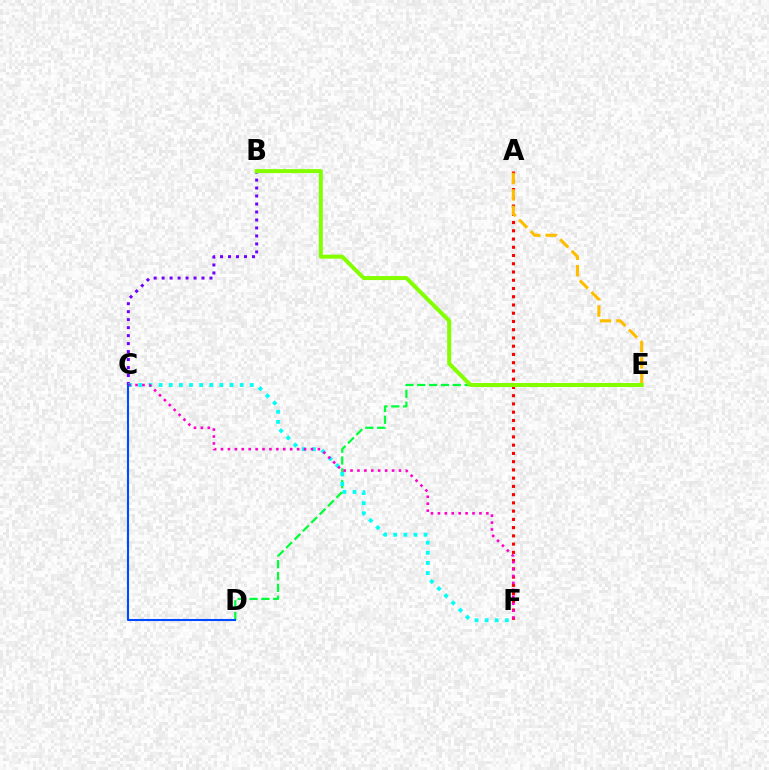{('A', 'F'): [{'color': '#ff0000', 'line_style': 'dotted', 'thickness': 2.24}], ('B', 'C'): [{'color': '#7200ff', 'line_style': 'dotted', 'thickness': 2.17}], ('A', 'E'): [{'color': '#ffbd00', 'line_style': 'dashed', 'thickness': 2.23}], ('D', 'E'): [{'color': '#00ff39', 'line_style': 'dashed', 'thickness': 1.61}], ('C', 'F'): [{'color': '#00fff6', 'line_style': 'dotted', 'thickness': 2.75}, {'color': '#ff00cf', 'line_style': 'dotted', 'thickness': 1.88}], ('B', 'E'): [{'color': '#84ff00', 'line_style': 'solid', 'thickness': 2.88}], ('C', 'D'): [{'color': '#004bff', 'line_style': 'solid', 'thickness': 1.51}]}